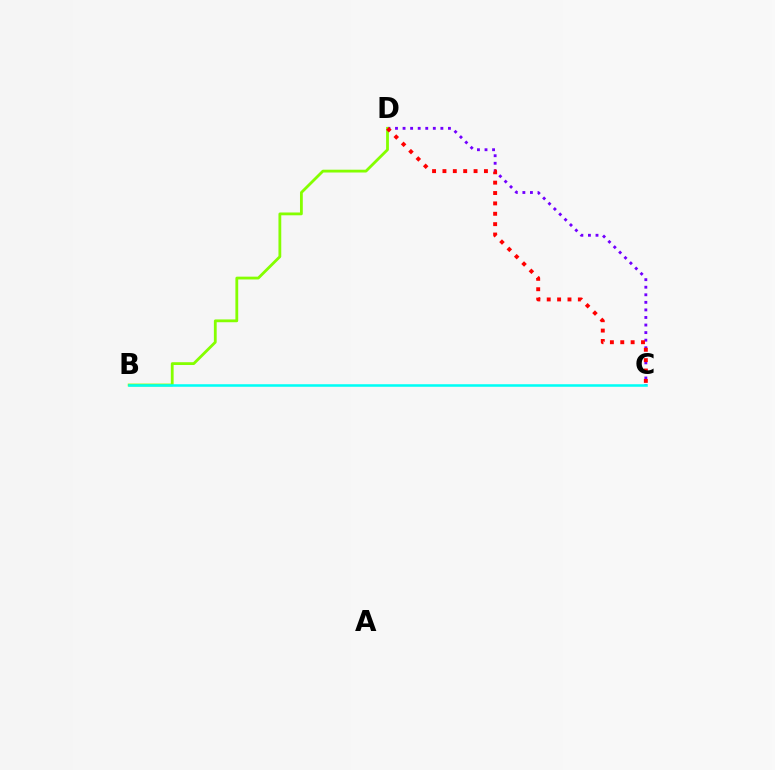{('C', 'D'): [{'color': '#7200ff', 'line_style': 'dotted', 'thickness': 2.06}, {'color': '#ff0000', 'line_style': 'dotted', 'thickness': 2.82}], ('B', 'D'): [{'color': '#84ff00', 'line_style': 'solid', 'thickness': 2.02}], ('B', 'C'): [{'color': '#00fff6', 'line_style': 'solid', 'thickness': 1.83}]}